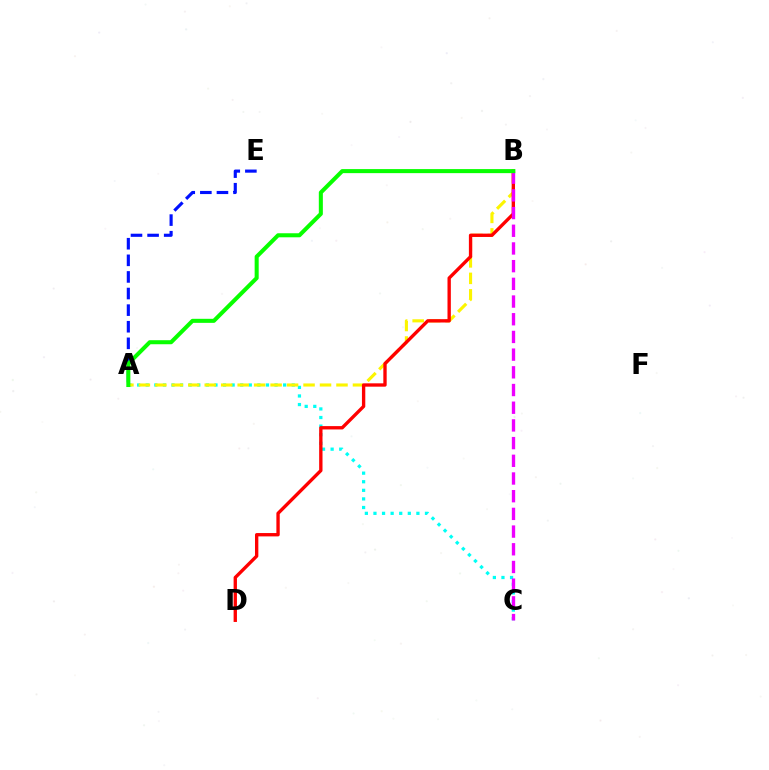{('A', 'C'): [{'color': '#00fff6', 'line_style': 'dotted', 'thickness': 2.33}], ('A', 'B'): [{'color': '#fcf500', 'line_style': 'dashed', 'thickness': 2.24}, {'color': '#08ff00', 'line_style': 'solid', 'thickness': 2.91}], ('B', 'D'): [{'color': '#ff0000', 'line_style': 'solid', 'thickness': 2.41}], ('B', 'C'): [{'color': '#ee00ff', 'line_style': 'dashed', 'thickness': 2.4}], ('A', 'E'): [{'color': '#0010ff', 'line_style': 'dashed', 'thickness': 2.26}]}